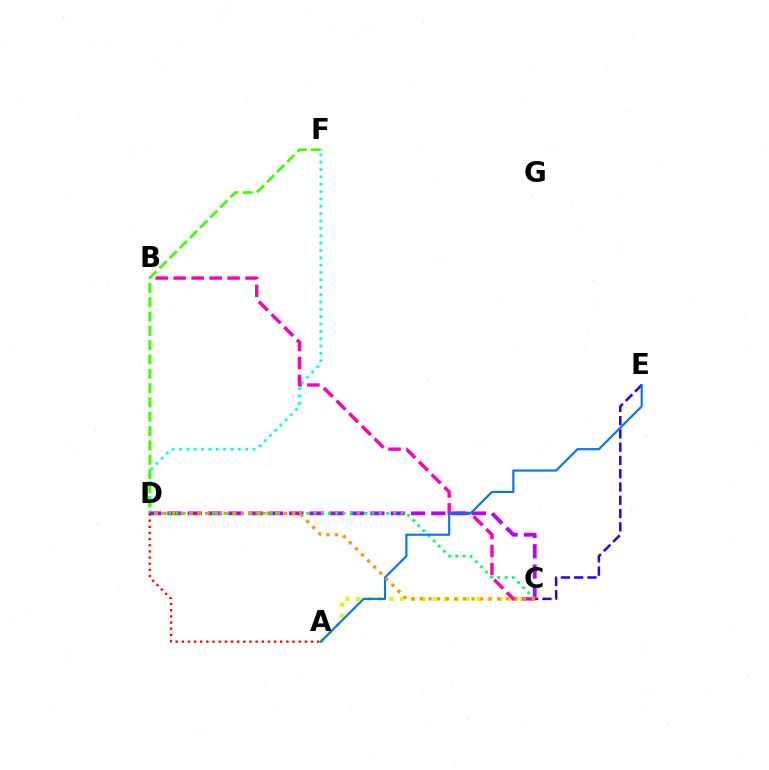{('D', 'F'): [{'color': '#00fff6', 'line_style': 'dotted', 'thickness': 2.0}, {'color': '#3dff00', 'line_style': 'dashed', 'thickness': 1.95}], ('C', 'E'): [{'color': '#2500ff', 'line_style': 'dashed', 'thickness': 1.8}], ('A', 'C'): [{'color': '#d1ff00', 'line_style': 'dotted', 'thickness': 2.97}], ('B', 'C'): [{'color': '#ff00ac', 'line_style': 'dashed', 'thickness': 2.44}], ('C', 'D'): [{'color': '#b900ff', 'line_style': 'dashed', 'thickness': 2.76}, {'color': '#00ff5c', 'line_style': 'dotted', 'thickness': 1.97}, {'color': '#ff9400', 'line_style': 'dotted', 'thickness': 2.33}], ('A', 'D'): [{'color': '#ff0000', 'line_style': 'dotted', 'thickness': 1.67}], ('A', 'E'): [{'color': '#0074ff', 'line_style': 'solid', 'thickness': 1.53}]}